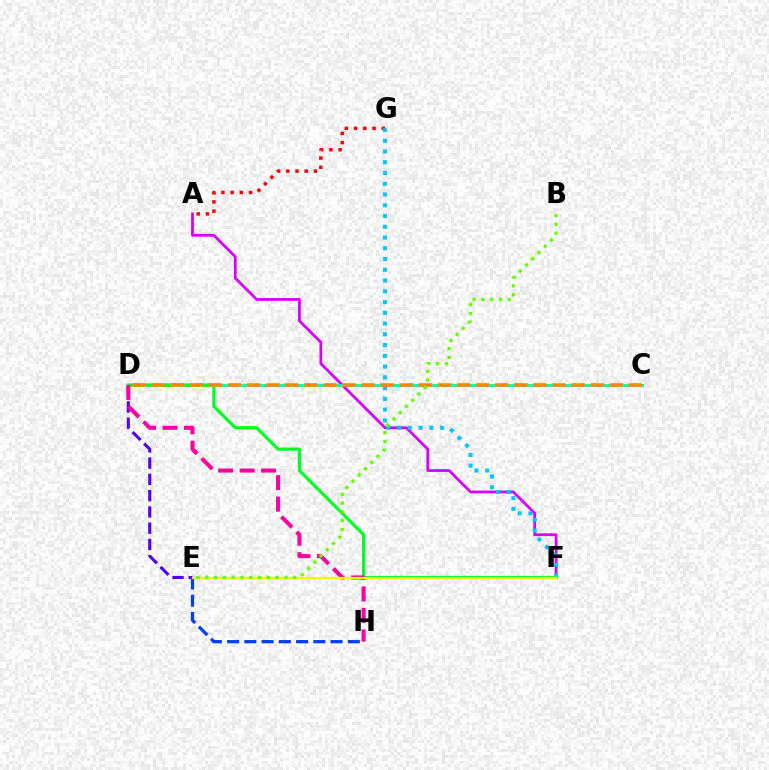{('A', 'F'): [{'color': '#d600ff', 'line_style': 'solid', 'thickness': 1.99}], ('C', 'D'): [{'color': '#00ffaf', 'line_style': 'solid', 'thickness': 2.07}, {'color': '#ff8800', 'line_style': 'dashed', 'thickness': 2.59}], ('A', 'G'): [{'color': '#ff0000', 'line_style': 'dotted', 'thickness': 2.5}], ('F', 'G'): [{'color': '#00c7ff', 'line_style': 'dotted', 'thickness': 2.92}], ('D', 'F'): [{'color': '#00ff27', 'line_style': 'solid', 'thickness': 2.3}], ('D', 'E'): [{'color': '#4f00ff', 'line_style': 'dashed', 'thickness': 2.21}], ('E', 'H'): [{'color': '#003fff', 'line_style': 'dashed', 'thickness': 2.34}], ('D', 'H'): [{'color': '#ff00a0', 'line_style': 'dashed', 'thickness': 2.92}], ('E', 'F'): [{'color': '#eeff00', 'line_style': 'solid', 'thickness': 1.64}], ('B', 'E'): [{'color': '#66ff00', 'line_style': 'dotted', 'thickness': 2.39}]}